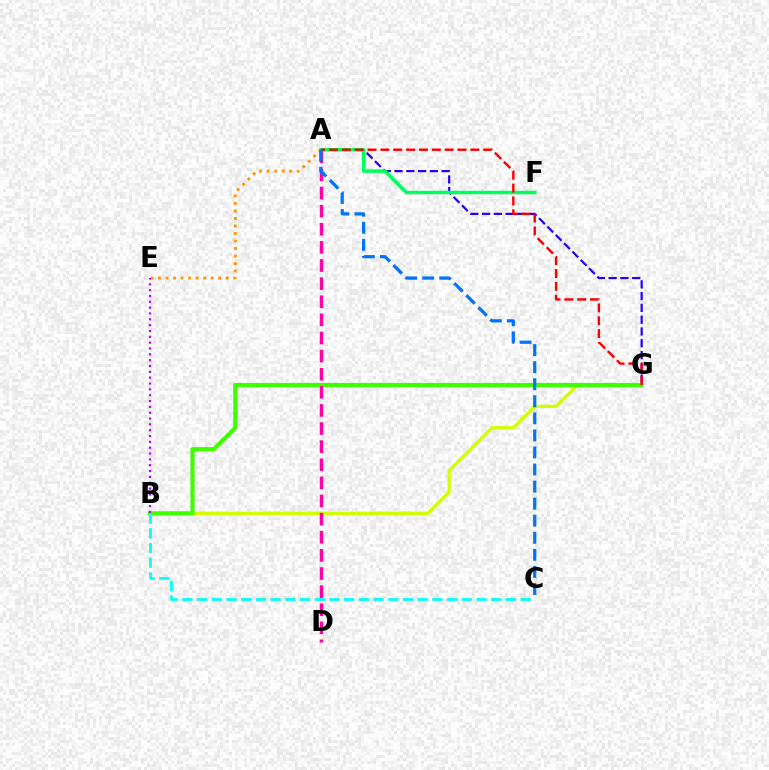{('A', 'G'): [{'color': '#2500ff', 'line_style': 'dashed', 'thickness': 1.6}, {'color': '#ff0000', 'line_style': 'dashed', 'thickness': 1.75}], ('B', 'G'): [{'color': '#d1ff00', 'line_style': 'solid', 'thickness': 2.38}, {'color': '#3dff00', 'line_style': 'solid', 'thickness': 2.98}], ('A', 'F'): [{'color': '#00ff5c', 'line_style': 'solid', 'thickness': 2.5}], ('A', 'D'): [{'color': '#ff00ac', 'line_style': 'dashed', 'thickness': 2.46}], ('A', 'E'): [{'color': '#ff9400', 'line_style': 'dotted', 'thickness': 2.04}], ('B', 'E'): [{'color': '#b900ff', 'line_style': 'dotted', 'thickness': 1.59}], ('B', 'C'): [{'color': '#00fff6', 'line_style': 'dashed', 'thickness': 2.0}], ('A', 'C'): [{'color': '#0074ff', 'line_style': 'dashed', 'thickness': 2.32}]}